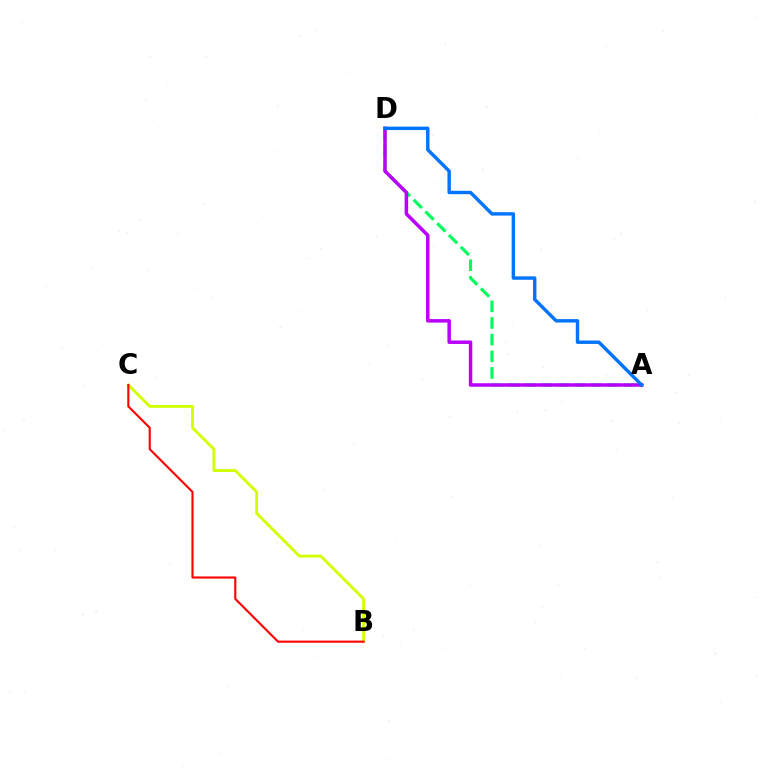{('B', 'C'): [{'color': '#d1ff00', 'line_style': 'solid', 'thickness': 2.06}, {'color': '#ff0000', 'line_style': 'solid', 'thickness': 1.52}], ('A', 'D'): [{'color': '#00ff5c', 'line_style': 'dashed', 'thickness': 2.26}, {'color': '#b900ff', 'line_style': 'solid', 'thickness': 2.52}, {'color': '#0074ff', 'line_style': 'solid', 'thickness': 2.46}]}